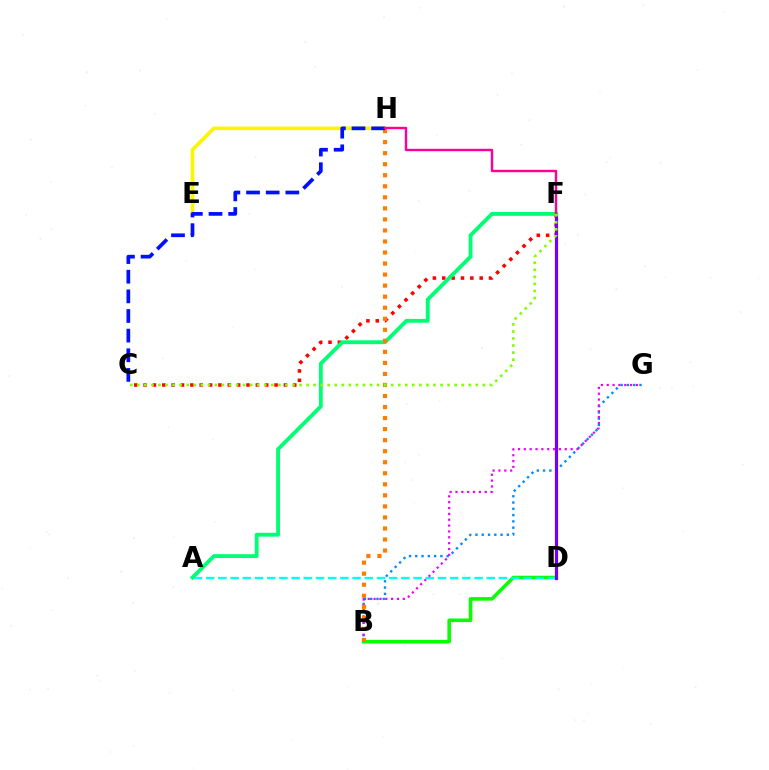{('B', 'G'): [{'color': '#008cff', 'line_style': 'dotted', 'thickness': 1.71}, {'color': '#ee00ff', 'line_style': 'dotted', 'thickness': 1.59}], ('B', 'D'): [{'color': '#08ff00', 'line_style': 'solid', 'thickness': 2.56}], ('E', 'H'): [{'color': '#fcf500', 'line_style': 'solid', 'thickness': 2.62}], ('A', 'D'): [{'color': '#00fff6', 'line_style': 'dashed', 'thickness': 1.66}], ('C', 'F'): [{'color': '#ff0000', 'line_style': 'dotted', 'thickness': 2.54}, {'color': '#84ff00', 'line_style': 'dotted', 'thickness': 1.92}], ('D', 'F'): [{'color': '#7200ff', 'line_style': 'solid', 'thickness': 2.31}], ('A', 'F'): [{'color': '#00ff74', 'line_style': 'solid', 'thickness': 2.77}], ('B', 'H'): [{'color': '#ff7c00', 'line_style': 'dotted', 'thickness': 3.0}], ('C', 'H'): [{'color': '#0010ff', 'line_style': 'dashed', 'thickness': 2.67}], ('F', 'H'): [{'color': '#ff0094', 'line_style': 'solid', 'thickness': 1.73}]}